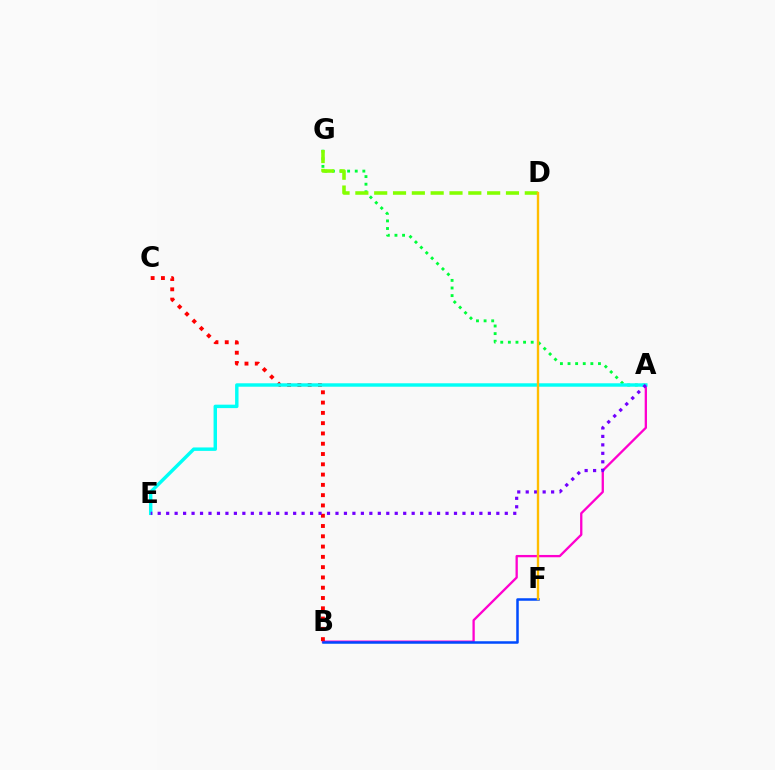{('A', 'B'): [{'color': '#ff00cf', 'line_style': 'solid', 'thickness': 1.66}], ('A', 'G'): [{'color': '#00ff39', 'line_style': 'dotted', 'thickness': 2.07}], ('B', 'F'): [{'color': '#004bff', 'line_style': 'solid', 'thickness': 1.81}], ('B', 'C'): [{'color': '#ff0000', 'line_style': 'dotted', 'thickness': 2.79}], ('D', 'G'): [{'color': '#84ff00', 'line_style': 'dashed', 'thickness': 2.56}], ('A', 'E'): [{'color': '#00fff6', 'line_style': 'solid', 'thickness': 2.47}, {'color': '#7200ff', 'line_style': 'dotted', 'thickness': 2.3}], ('D', 'F'): [{'color': '#ffbd00', 'line_style': 'solid', 'thickness': 1.71}]}